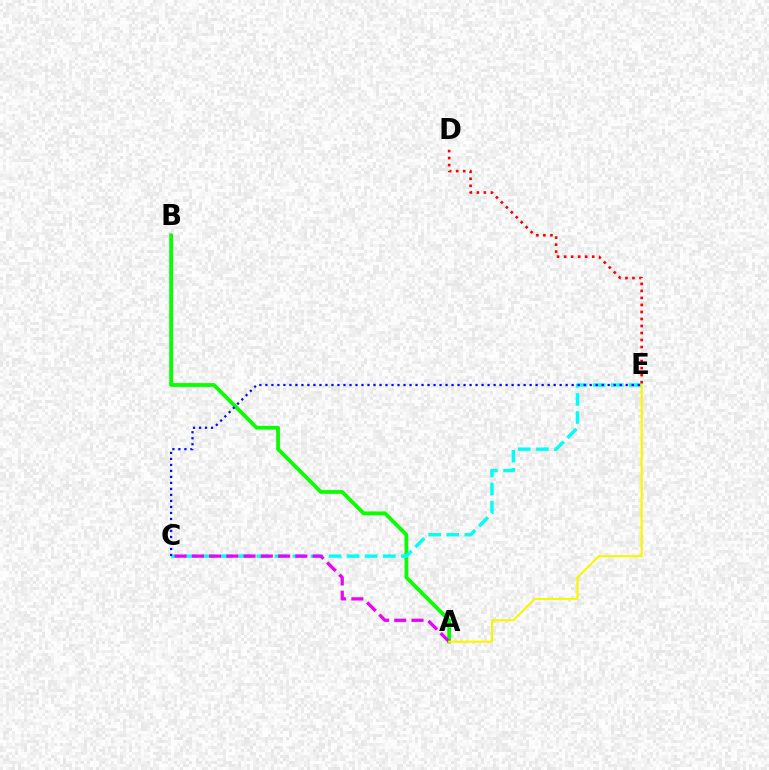{('A', 'B'): [{'color': '#08ff00', 'line_style': 'solid', 'thickness': 2.72}], ('C', 'E'): [{'color': '#00fff6', 'line_style': 'dashed', 'thickness': 2.46}, {'color': '#0010ff', 'line_style': 'dotted', 'thickness': 1.63}], ('A', 'C'): [{'color': '#ee00ff', 'line_style': 'dashed', 'thickness': 2.34}], ('D', 'E'): [{'color': '#ff0000', 'line_style': 'dotted', 'thickness': 1.91}], ('A', 'E'): [{'color': '#fcf500', 'line_style': 'solid', 'thickness': 1.51}]}